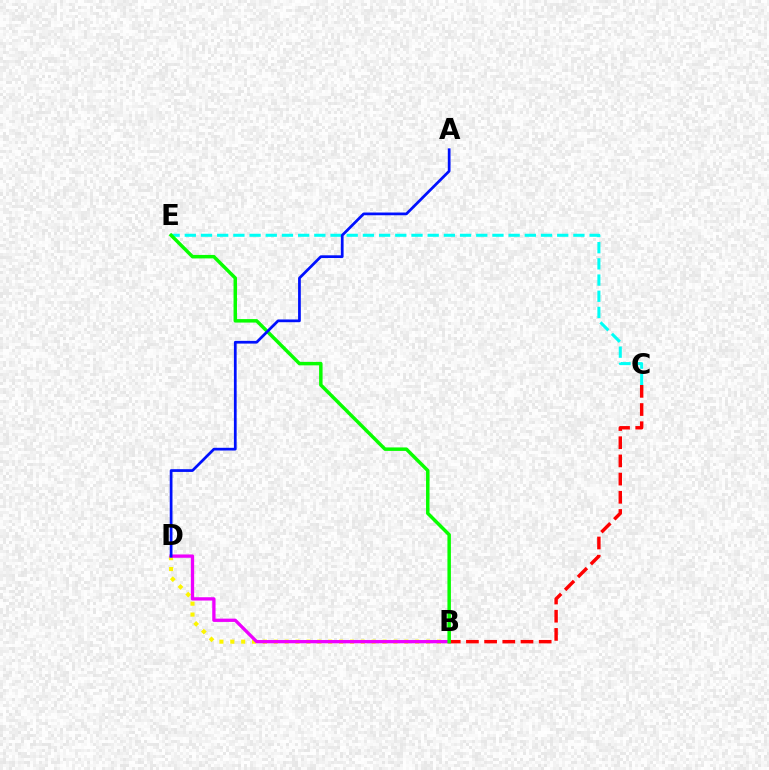{('B', 'D'): [{'color': '#fcf500', 'line_style': 'dotted', 'thickness': 2.95}, {'color': '#ee00ff', 'line_style': 'solid', 'thickness': 2.38}], ('B', 'C'): [{'color': '#ff0000', 'line_style': 'dashed', 'thickness': 2.47}], ('C', 'E'): [{'color': '#00fff6', 'line_style': 'dashed', 'thickness': 2.2}], ('B', 'E'): [{'color': '#08ff00', 'line_style': 'solid', 'thickness': 2.5}], ('A', 'D'): [{'color': '#0010ff', 'line_style': 'solid', 'thickness': 1.97}]}